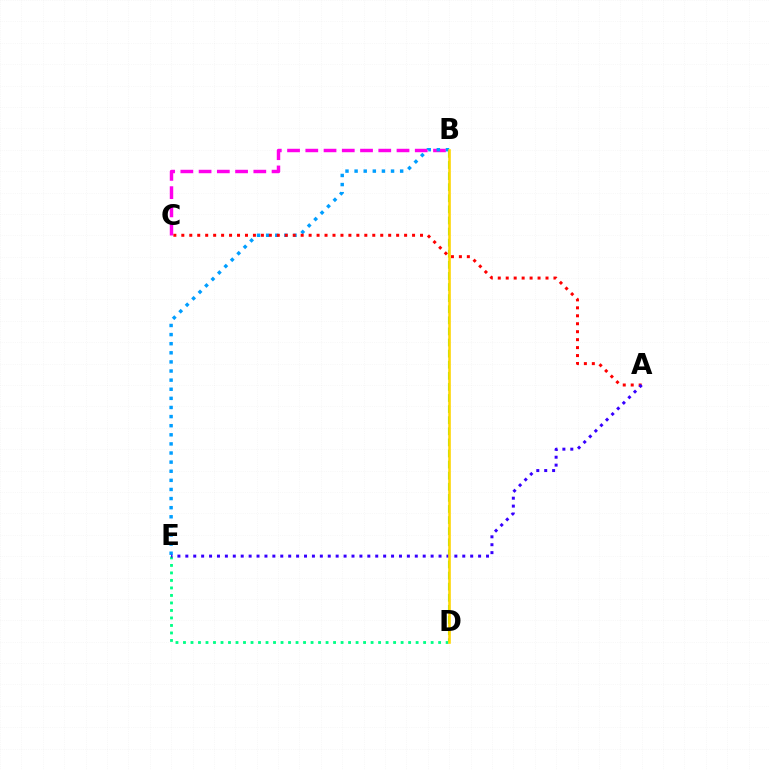{('B', 'C'): [{'color': '#ff00ed', 'line_style': 'dashed', 'thickness': 2.48}], ('B', 'D'): [{'color': '#4fff00', 'line_style': 'dashed', 'thickness': 1.51}, {'color': '#ffd500', 'line_style': 'solid', 'thickness': 1.86}], ('B', 'E'): [{'color': '#009eff', 'line_style': 'dotted', 'thickness': 2.48}], ('A', 'C'): [{'color': '#ff0000', 'line_style': 'dotted', 'thickness': 2.16}], ('D', 'E'): [{'color': '#00ff86', 'line_style': 'dotted', 'thickness': 2.04}], ('A', 'E'): [{'color': '#3700ff', 'line_style': 'dotted', 'thickness': 2.15}]}